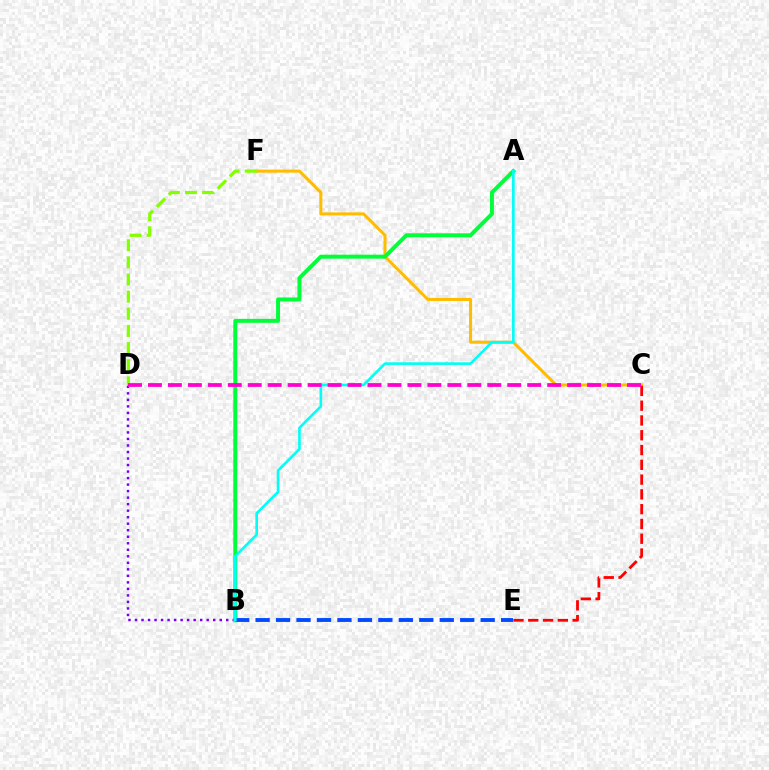{('C', 'F'): [{'color': '#ffbd00', 'line_style': 'solid', 'thickness': 2.19}], ('D', 'F'): [{'color': '#84ff00', 'line_style': 'dashed', 'thickness': 2.33}], ('B', 'D'): [{'color': '#7200ff', 'line_style': 'dotted', 'thickness': 1.77}], ('C', 'E'): [{'color': '#ff0000', 'line_style': 'dashed', 'thickness': 2.01}], ('A', 'B'): [{'color': '#00ff39', 'line_style': 'solid', 'thickness': 2.84}, {'color': '#00fff6', 'line_style': 'solid', 'thickness': 1.9}], ('B', 'E'): [{'color': '#004bff', 'line_style': 'dashed', 'thickness': 2.78}], ('C', 'D'): [{'color': '#ff00cf', 'line_style': 'dashed', 'thickness': 2.71}]}